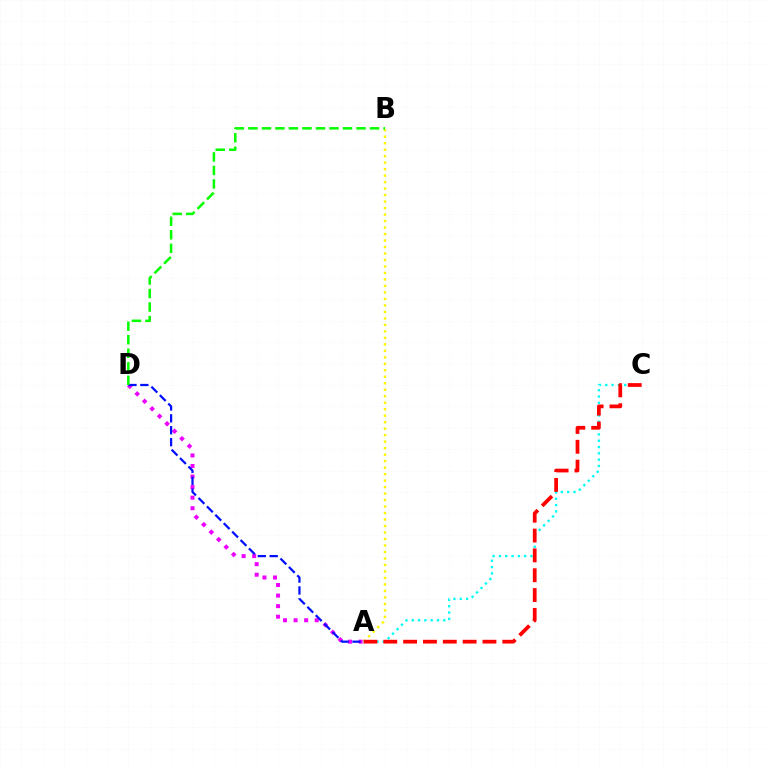{('A', 'D'): [{'color': '#ee00ff', 'line_style': 'dotted', 'thickness': 2.87}, {'color': '#0010ff', 'line_style': 'dashed', 'thickness': 1.62}], ('A', 'B'): [{'color': '#fcf500', 'line_style': 'dotted', 'thickness': 1.76}], ('A', 'C'): [{'color': '#00fff6', 'line_style': 'dotted', 'thickness': 1.71}, {'color': '#ff0000', 'line_style': 'dashed', 'thickness': 2.69}], ('B', 'D'): [{'color': '#08ff00', 'line_style': 'dashed', 'thickness': 1.84}]}